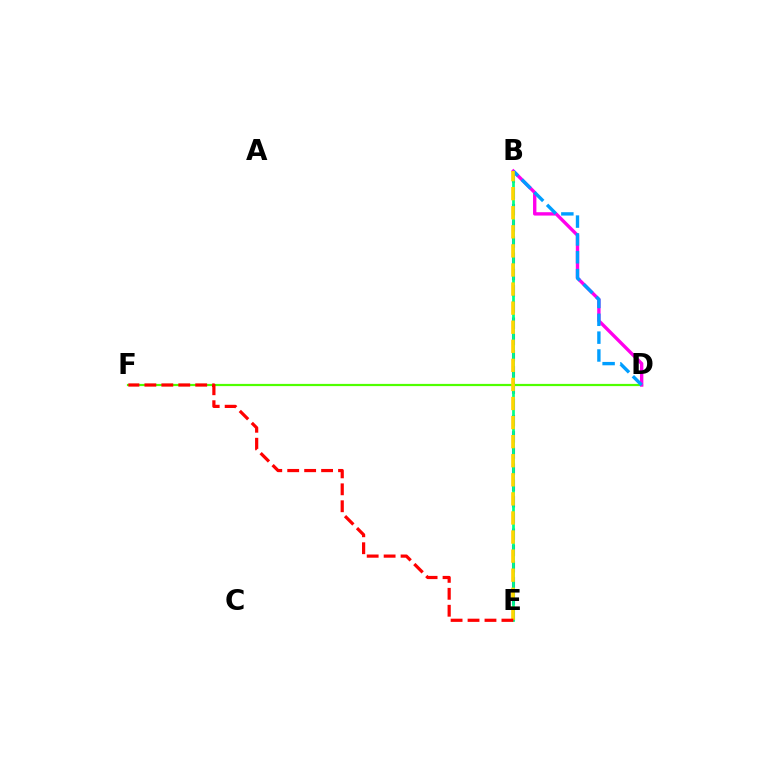{('B', 'E'): [{'color': '#3700ff', 'line_style': 'dashed', 'thickness': 2.2}, {'color': '#00ff86', 'line_style': 'solid', 'thickness': 1.96}, {'color': '#ffd500', 'line_style': 'dashed', 'thickness': 2.59}], ('D', 'F'): [{'color': '#4fff00', 'line_style': 'solid', 'thickness': 1.59}], ('B', 'D'): [{'color': '#ff00ed', 'line_style': 'solid', 'thickness': 2.42}, {'color': '#009eff', 'line_style': 'dashed', 'thickness': 2.42}], ('E', 'F'): [{'color': '#ff0000', 'line_style': 'dashed', 'thickness': 2.3}]}